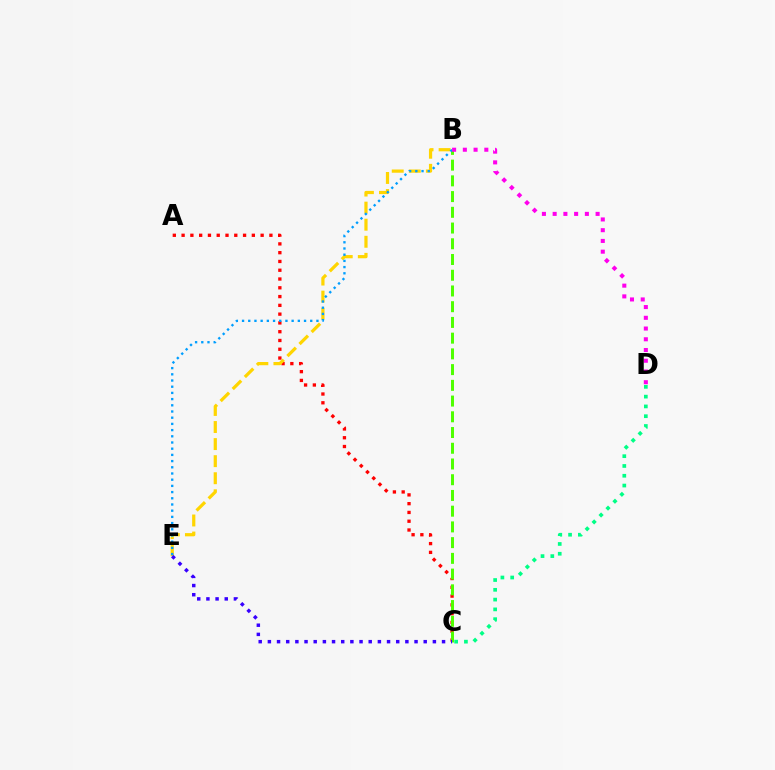{('A', 'C'): [{'color': '#ff0000', 'line_style': 'dotted', 'thickness': 2.39}], ('B', 'E'): [{'color': '#ffd500', 'line_style': 'dashed', 'thickness': 2.32}, {'color': '#009eff', 'line_style': 'dotted', 'thickness': 1.68}], ('B', 'C'): [{'color': '#4fff00', 'line_style': 'dashed', 'thickness': 2.14}], ('C', 'D'): [{'color': '#00ff86', 'line_style': 'dotted', 'thickness': 2.66}], ('B', 'D'): [{'color': '#ff00ed', 'line_style': 'dotted', 'thickness': 2.92}], ('C', 'E'): [{'color': '#3700ff', 'line_style': 'dotted', 'thickness': 2.49}]}